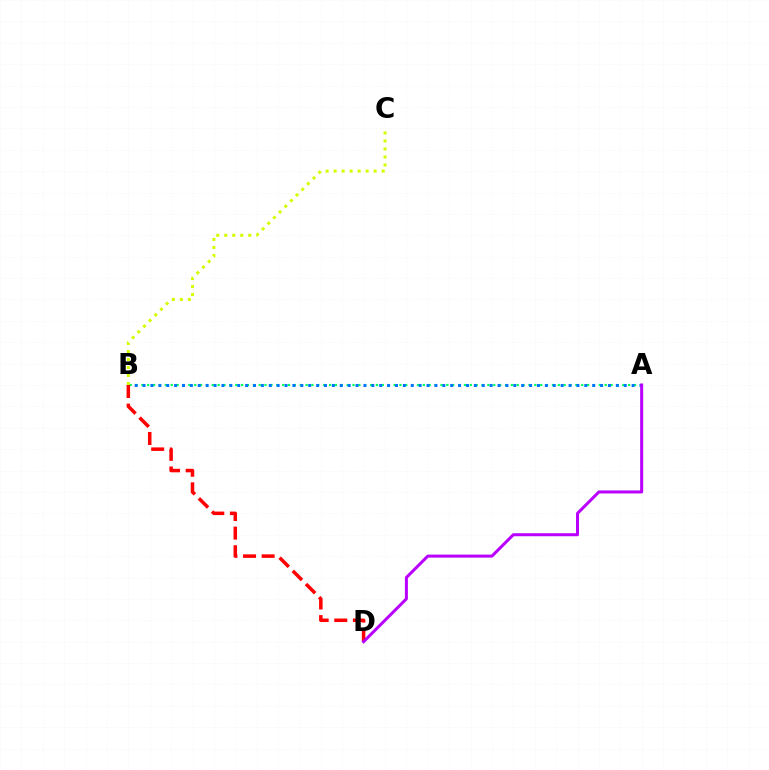{('A', 'B'): [{'color': '#00ff5c', 'line_style': 'dotted', 'thickness': 1.59}, {'color': '#0074ff', 'line_style': 'dotted', 'thickness': 2.14}], ('B', 'D'): [{'color': '#ff0000', 'line_style': 'dashed', 'thickness': 2.53}], ('A', 'D'): [{'color': '#b900ff', 'line_style': 'solid', 'thickness': 2.17}], ('B', 'C'): [{'color': '#d1ff00', 'line_style': 'dotted', 'thickness': 2.17}]}